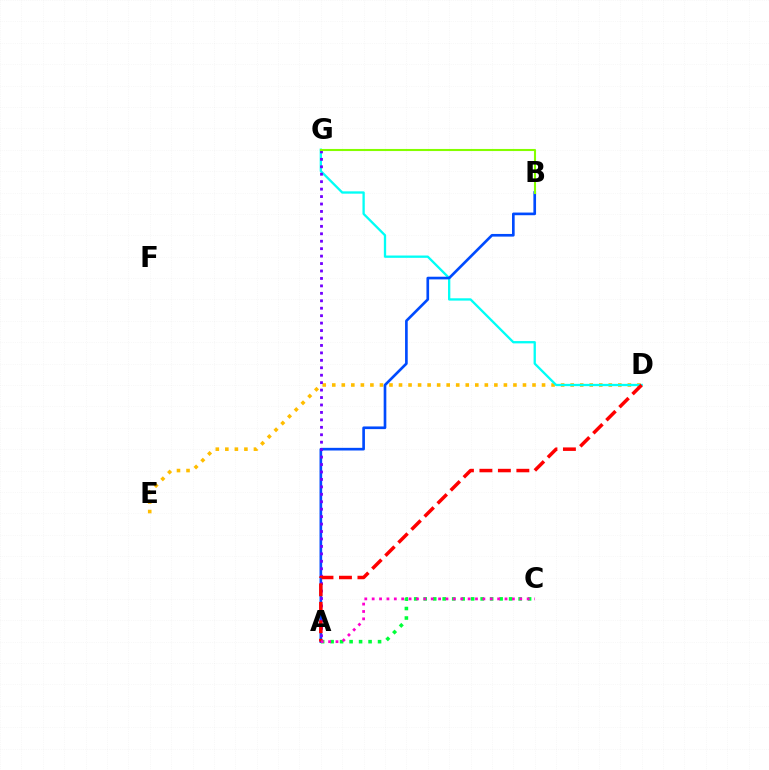{('D', 'E'): [{'color': '#ffbd00', 'line_style': 'dotted', 'thickness': 2.59}], ('D', 'G'): [{'color': '#00fff6', 'line_style': 'solid', 'thickness': 1.67}], ('A', 'B'): [{'color': '#004bff', 'line_style': 'solid', 'thickness': 1.92}], ('A', 'G'): [{'color': '#7200ff', 'line_style': 'dotted', 'thickness': 2.02}], ('B', 'G'): [{'color': '#84ff00', 'line_style': 'solid', 'thickness': 1.51}], ('A', 'C'): [{'color': '#00ff39', 'line_style': 'dotted', 'thickness': 2.58}, {'color': '#ff00cf', 'line_style': 'dotted', 'thickness': 2.01}], ('A', 'D'): [{'color': '#ff0000', 'line_style': 'dashed', 'thickness': 2.51}]}